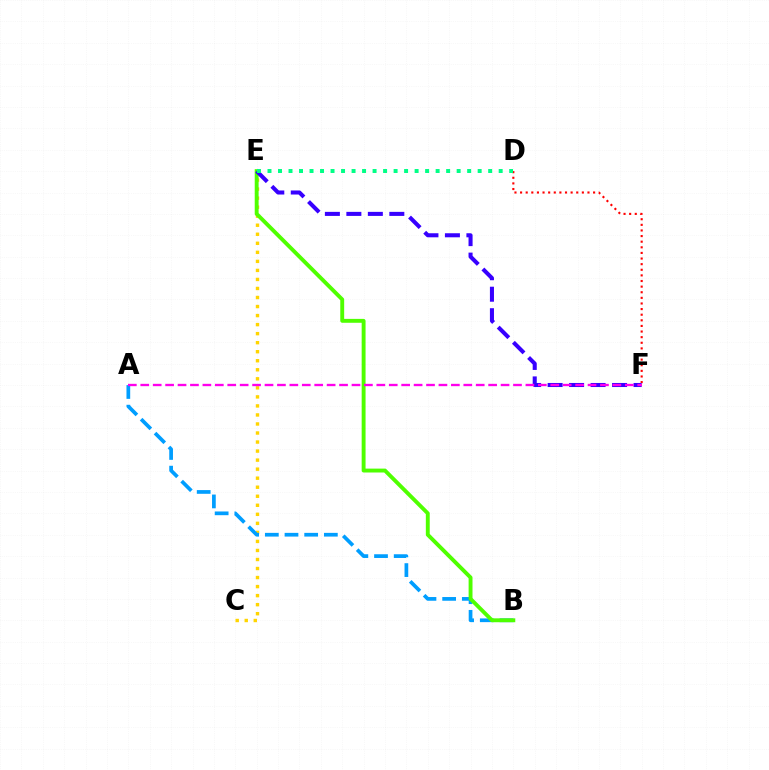{('C', 'E'): [{'color': '#ffd500', 'line_style': 'dotted', 'thickness': 2.45}], ('D', 'F'): [{'color': '#ff0000', 'line_style': 'dotted', 'thickness': 1.53}], ('A', 'B'): [{'color': '#009eff', 'line_style': 'dashed', 'thickness': 2.67}], ('B', 'E'): [{'color': '#4fff00', 'line_style': 'solid', 'thickness': 2.8}], ('E', 'F'): [{'color': '#3700ff', 'line_style': 'dashed', 'thickness': 2.92}], ('D', 'E'): [{'color': '#00ff86', 'line_style': 'dotted', 'thickness': 2.86}], ('A', 'F'): [{'color': '#ff00ed', 'line_style': 'dashed', 'thickness': 1.69}]}